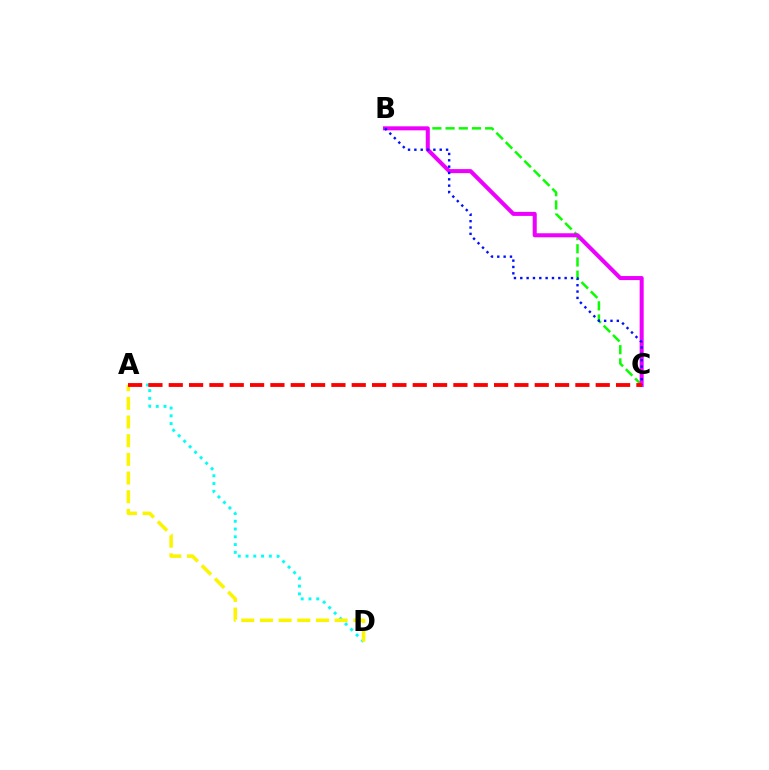{('B', 'C'): [{'color': '#08ff00', 'line_style': 'dashed', 'thickness': 1.79}, {'color': '#ee00ff', 'line_style': 'solid', 'thickness': 2.9}, {'color': '#0010ff', 'line_style': 'dotted', 'thickness': 1.72}], ('A', 'D'): [{'color': '#00fff6', 'line_style': 'dotted', 'thickness': 2.11}, {'color': '#fcf500', 'line_style': 'dashed', 'thickness': 2.54}], ('A', 'C'): [{'color': '#ff0000', 'line_style': 'dashed', 'thickness': 2.76}]}